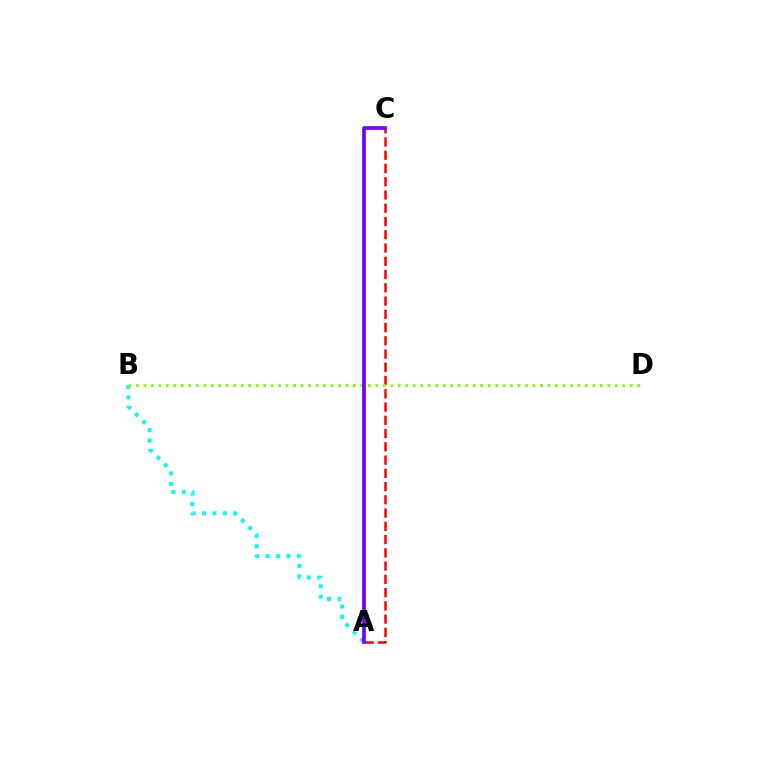{('A', 'B'): [{'color': '#00fff6', 'line_style': 'dotted', 'thickness': 2.83}], ('A', 'C'): [{'color': '#ff0000', 'line_style': 'dashed', 'thickness': 1.8}, {'color': '#7200ff', 'line_style': 'solid', 'thickness': 2.65}], ('B', 'D'): [{'color': '#84ff00', 'line_style': 'dotted', 'thickness': 2.03}]}